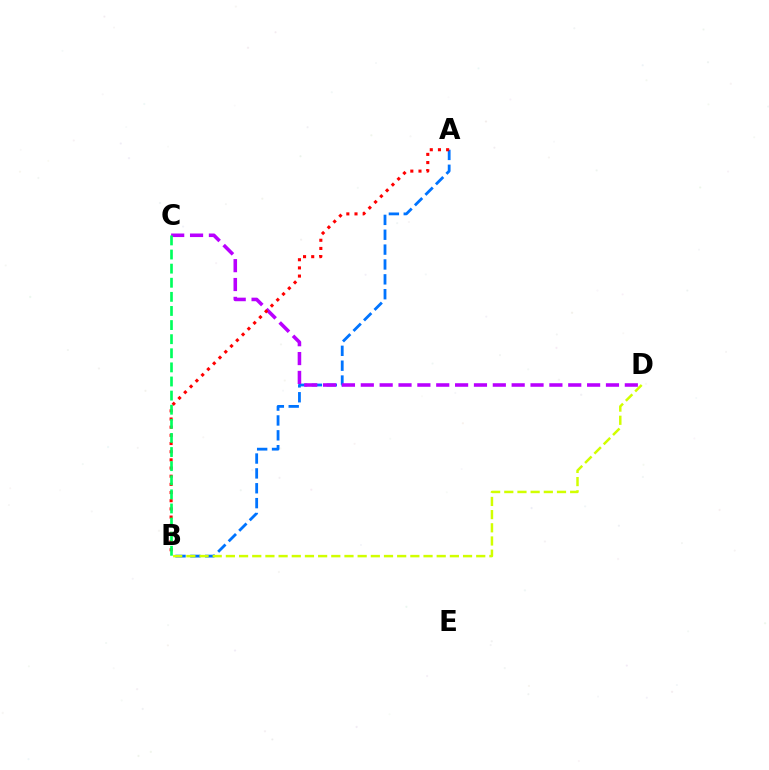{('A', 'B'): [{'color': '#0074ff', 'line_style': 'dashed', 'thickness': 2.02}, {'color': '#ff0000', 'line_style': 'dotted', 'thickness': 2.22}], ('C', 'D'): [{'color': '#b900ff', 'line_style': 'dashed', 'thickness': 2.56}], ('B', 'C'): [{'color': '#00ff5c', 'line_style': 'dashed', 'thickness': 1.92}], ('B', 'D'): [{'color': '#d1ff00', 'line_style': 'dashed', 'thickness': 1.79}]}